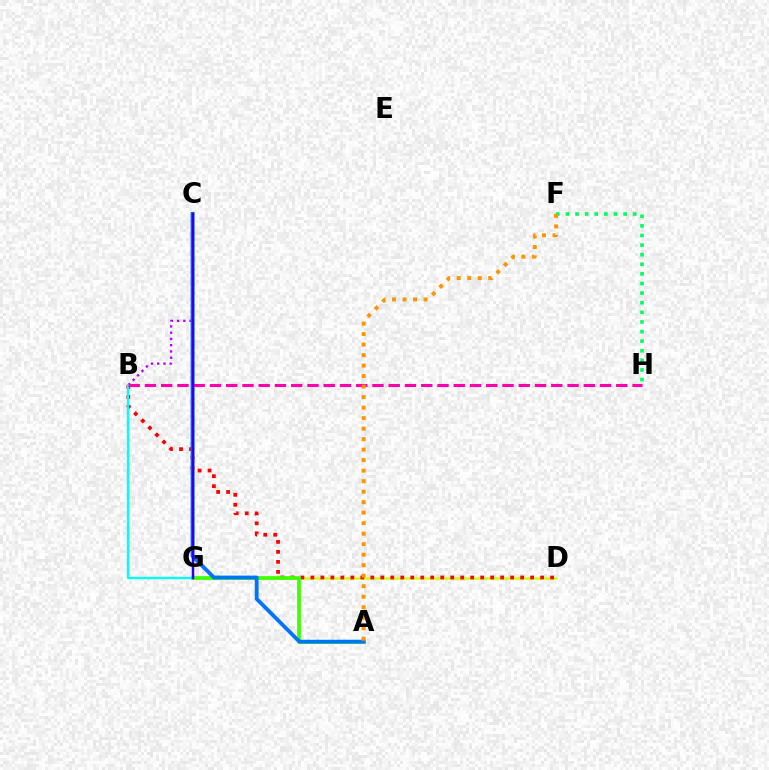{('D', 'G'): [{'color': '#d1ff00', 'line_style': 'solid', 'thickness': 1.81}], ('B', 'C'): [{'color': '#b900ff', 'line_style': 'dotted', 'thickness': 1.7}], ('B', 'D'): [{'color': '#ff0000', 'line_style': 'dotted', 'thickness': 2.71}], ('A', 'G'): [{'color': '#3dff00', 'line_style': 'solid', 'thickness': 2.67}], ('F', 'H'): [{'color': '#00ff5c', 'line_style': 'dotted', 'thickness': 2.61}], ('A', 'C'): [{'color': '#0074ff', 'line_style': 'solid', 'thickness': 2.74}], ('B', 'G'): [{'color': '#00fff6', 'line_style': 'solid', 'thickness': 1.69}], ('B', 'H'): [{'color': '#ff00ac', 'line_style': 'dashed', 'thickness': 2.21}], ('A', 'F'): [{'color': '#ff9400', 'line_style': 'dotted', 'thickness': 2.85}], ('C', 'G'): [{'color': '#2500ff', 'line_style': 'solid', 'thickness': 1.8}]}